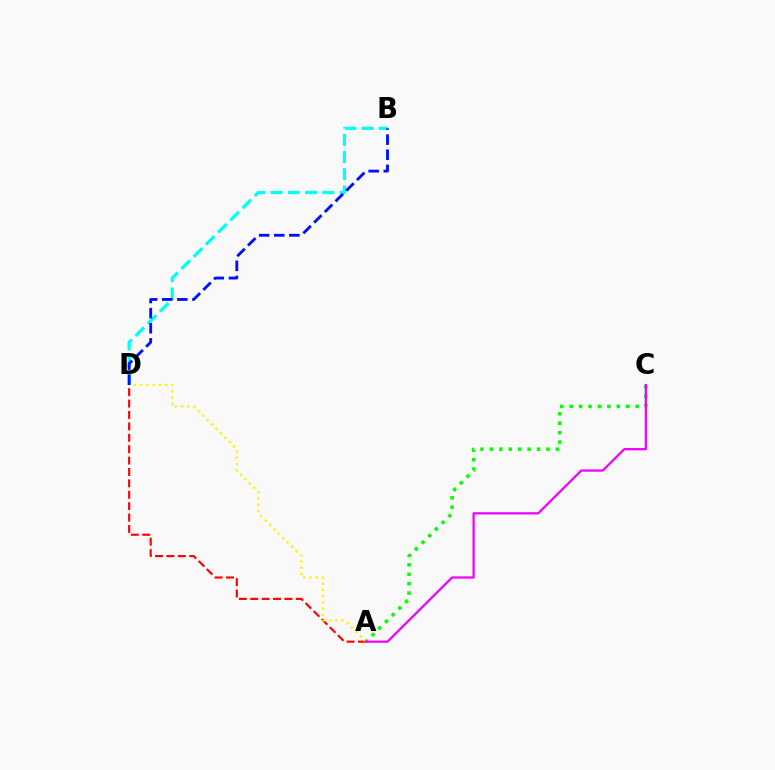{('A', 'D'): [{'color': '#ff0000', 'line_style': 'dashed', 'thickness': 1.55}, {'color': '#fcf500', 'line_style': 'dotted', 'thickness': 1.69}], ('B', 'D'): [{'color': '#00fff6', 'line_style': 'dashed', 'thickness': 2.34}, {'color': '#0010ff', 'line_style': 'dashed', 'thickness': 2.05}], ('A', 'C'): [{'color': '#08ff00', 'line_style': 'dotted', 'thickness': 2.56}, {'color': '#ee00ff', 'line_style': 'solid', 'thickness': 1.62}]}